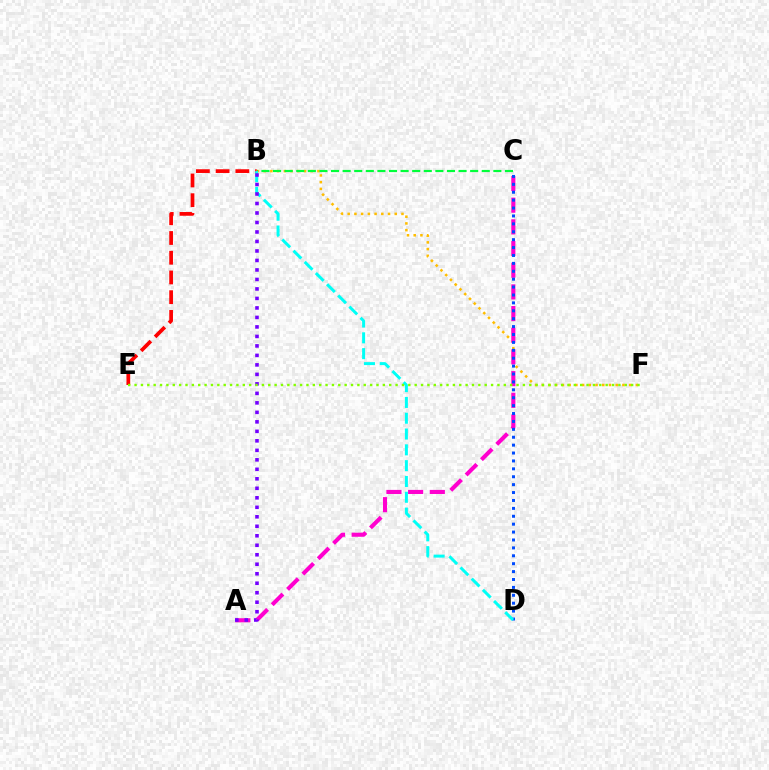{('B', 'F'): [{'color': '#ffbd00', 'line_style': 'dotted', 'thickness': 1.83}], ('B', 'C'): [{'color': '#00ff39', 'line_style': 'dashed', 'thickness': 1.58}], ('B', 'E'): [{'color': '#ff0000', 'line_style': 'dashed', 'thickness': 2.68}], ('A', 'C'): [{'color': '#ff00cf', 'line_style': 'dashed', 'thickness': 2.95}], ('C', 'D'): [{'color': '#004bff', 'line_style': 'dotted', 'thickness': 2.15}], ('B', 'D'): [{'color': '#00fff6', 'line_style': 'dashed', 'thickness': 2.15}], ('A', 'B'): [{'color': '#7200ff', 'line_style': 'dotted', 'thickness': 2.58}], ('E', 'F'): [{'color': '#84ff00', 'line_style': 'dotted', 'thickness': 1.73}]}